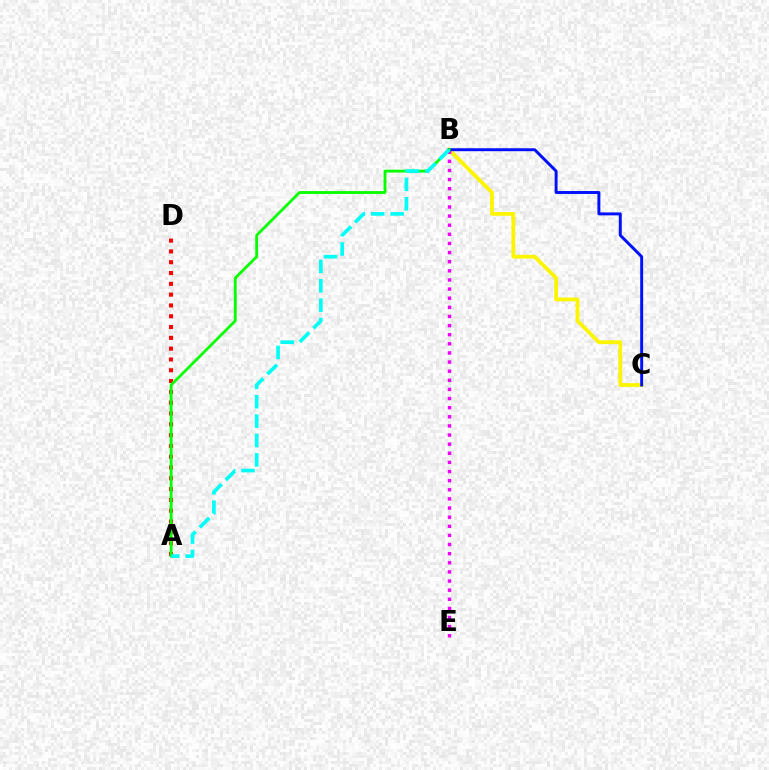{('A', 'D'): [{'color': '#ff0000', 'line_style': 'dotted', 'thickness': 2.94}], ('B', 'C'): [{'color': '#fcf500', 'line_style': 'solid', 'thickness': 2.72}, {'color': '#0010ff', 'line_style': 'solid', 'thickness': 2.11}], ('B', 'E'): [{'color': '#ee00ff', 'line_style': 'dotted', 'thickness': 2.48}], ('A', 'B'): [{'color': '#08ff00', 'line_style': 'solid', 'thickness': 2.04}, {'color': '#00fff6', 'line_style': 'dashed', 'thickness': 2.63}]}